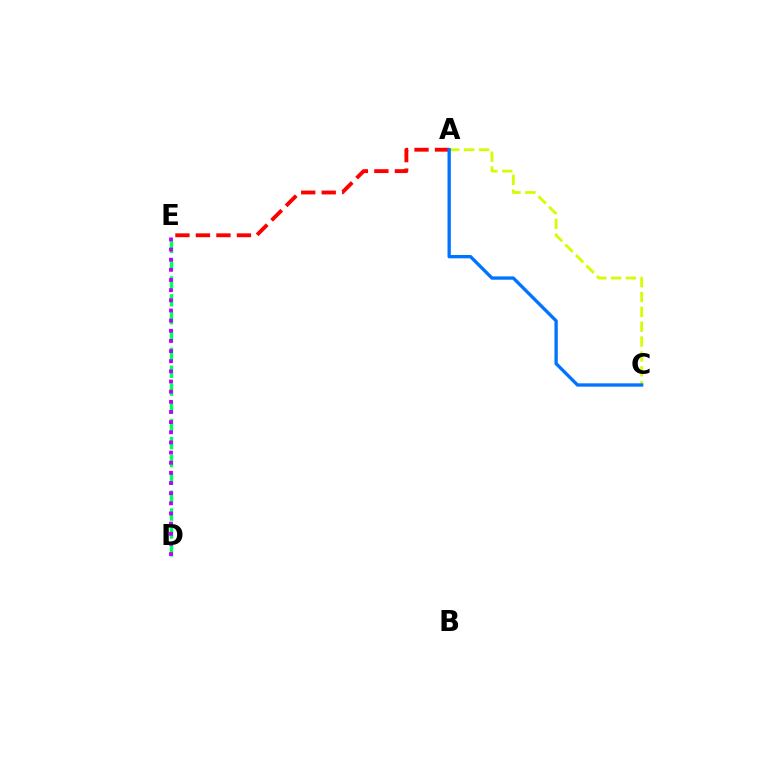{('A', 'E'): [{'color': '#ff0000', 'line_style': 'dashed', 'thickness': 2.79}], ('D', 'E'): [{'color': '#00ff5c', 'line_style': 'dashed', 'thickness': 2.43}, {'color': '#b900ff', 'line_style': 'dotted', 'thickness': 2.76}], ('A', 'C'): [{'color': '#d1ff00', 'line_style': 'dashed', 'thickness': 2.02}, {'color': '#0074ff', 'line_style': 'solid', 'thickness': 2.39}]}